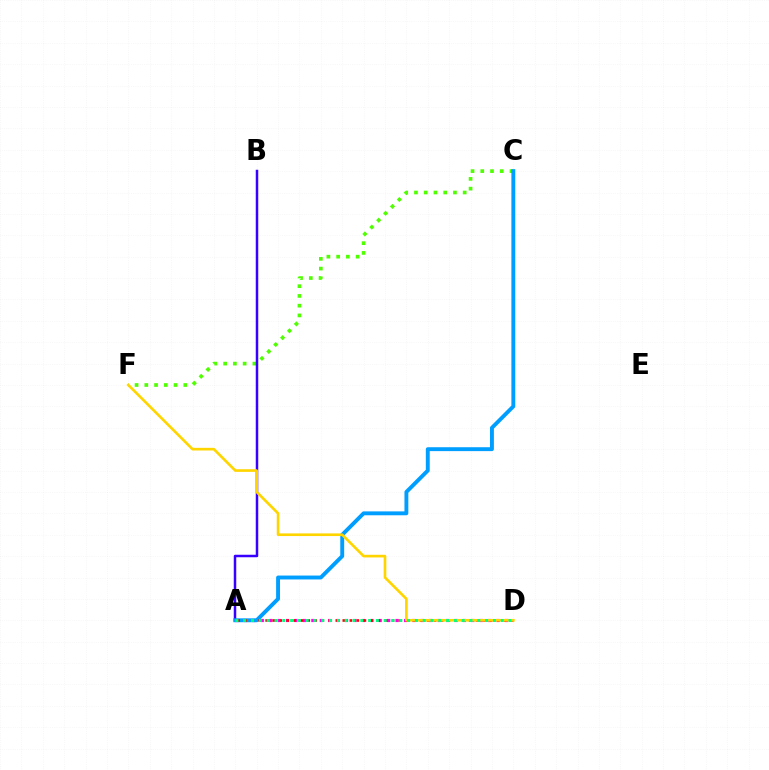{('C', 'F'): [{'color': '#4fff00', 'line_style': 'dotted', 'thickness': 2.65}], ('A', 'D'): [{'color': '#ff00ed', 'line_style': 'dotted', 'thickness': 2.29}, {'color': '#ff0000', 'line_style': 'dotted', 'thickness': 1.91}, {'color': '#00ff86', 'line_style': 'dotted', 'thickness': 2.12}], ('A', 'B'): [{'color': '#3700ff', 'line_style': 'solid', 'thickness': 1.79}], ('A', 'C'): [{'color': '#009eff', 'line_style': 'solid', 'thickness': 2.8}], ('D', 'F'): [{'color': '#ffd500', 'line_style': 'solid', 'thickness': 1.91}]}